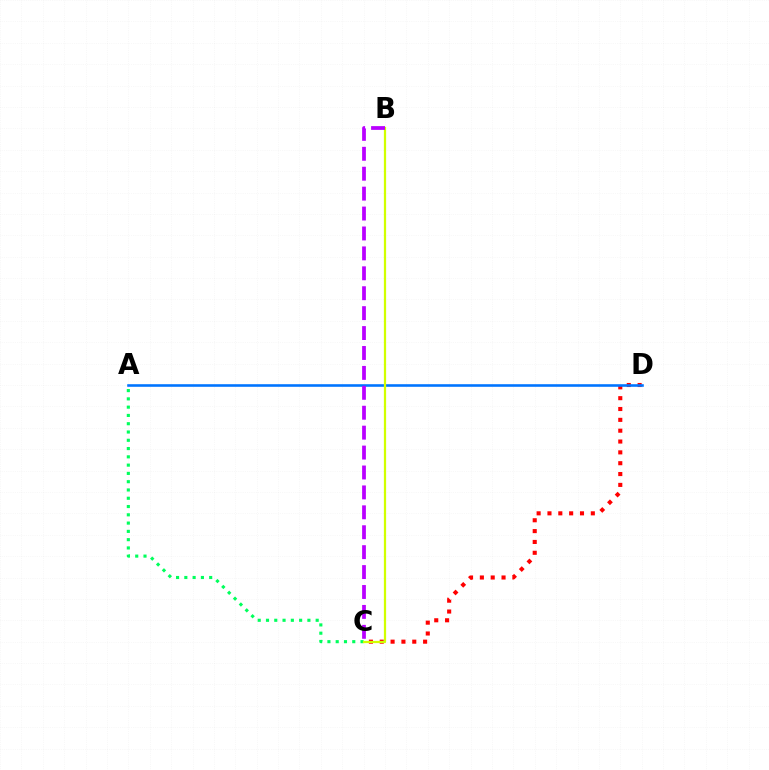{('C', 'D'): [{'color': '#ff0000', 'line_style': 'dotted', 'thickness': 2.95}], ('A', 'D'): [{'color': '#0074ff', 'line_style': 'solid', 'thickness': 1.87}], ('A', 'C'): [{'color': '#00ff5c', 'line_style': 'dotted', 'thickness': 2.25}], ('B', 'C'): [{'color': '#d1ff00', 'line_style': 'solid', 'thickness': 1.61}, {'color': '#b900ff', 'line_style': 'dashed', 'thickness': 2.71}]}